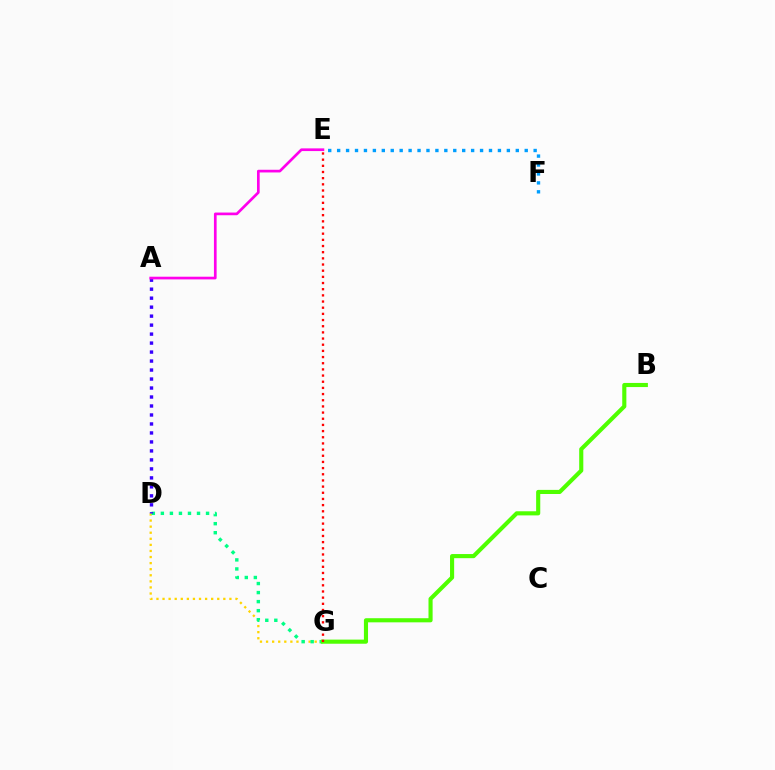{('D', 'G'): [{'color': '#ffd500', 'line_style': 'dotted', 'thickness': 1.65}, {'color': '#00ff86', 'line_style': 'dotted', 'thickness': 2.45}], ('E', 'F'): [{'color': '#009eff', 'line_style': 'dotted', 'thickness': 2.43}], ('B', 'G'): [{'color': '#4fff00', 'line_style': 'solid', 'thickness': 2.96}], ('A', 'D'): [{'color': '#3700ff', 'line_style': 'dotted', 'thickness': 2.44}], ('A', 'E'): [{'color': '#ff00ed', 'line_style': 'solid', 'thickness': 1.93}], ('E', 'G'): [{'color': '#ff0000', 'line_style': 'dotted', 'thickness': 1.68}]}